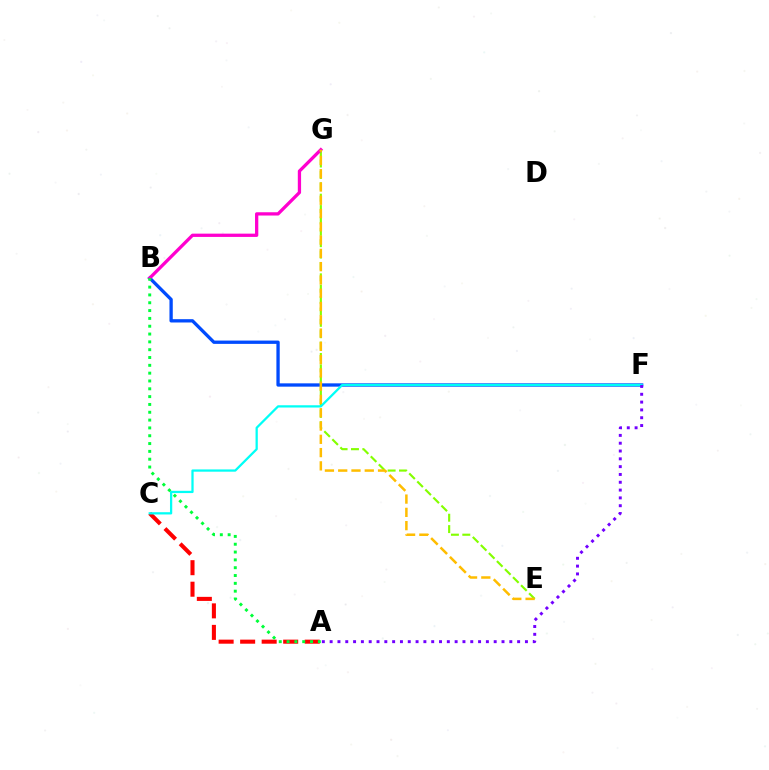{('E', 'G'): [{'color': '#84ff00', 'line_style': 'dashed', 'thickness': 1.55}, {'color': '#ffbd00', 'line_style': 'dashed', 'thickness': 1.8}], ('B', 'F'): [{'color': '#004bff', 'line_style': 'solid', 'thickness': 2.38}], ('A', 'C'): [{'color': '#ff0000', 'line_style': 'dashed', 'thickness': 2.92}], ('C', 'F'): [{'color': '#00fff6', 'line_style': 'solid', 'thickness': 1.63}], ('A', 'F'): [{'color': '#7200ff', 'line_style': 'dotted', 'thickness': 2.12}], ('B', 'G'): [{'color': '#ff00cf', 'line_style': 'solid', 'thickness': 2.36}], ('A', 'B'): [{'color': '#00ff39', 'line_style': 'dotted', 'thickness': 2.13}]}